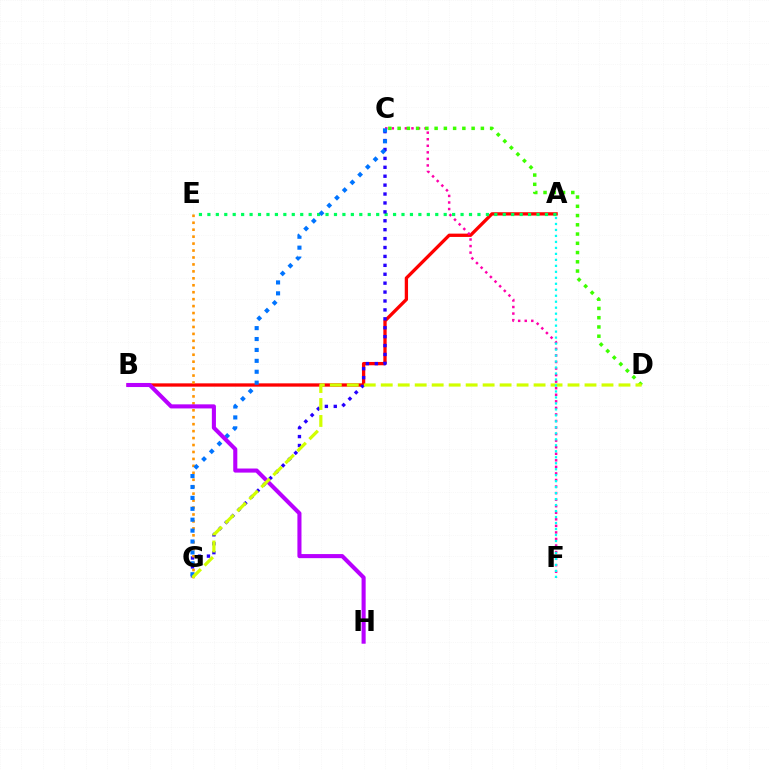{('A', 'B'): [{'color': '#ff0000', 'line_style': 'solid', 'thickness': 2.38}], ('C', 'F'): [{'color': '#ff00ac', 'line_style': 'dotted', 'thickness': 1.78}], ('A', 'E'): [{'color': '#00ff5c', 'line_style': 'dotted', 'thickness': 2.29}], ('C', 'G'): [{'color': '#2500ff', 'line_style': 'dotted', 'thickness': 2.42}, {'color': '#0074ff', 'line_style': 'dotted', 'thickness': 2.96}], ('E', 'G'): [{'color': '#ff9400', 'line_style': 'dotted', 'thickness': 1.89}], ('C', 'D'): [{'color': '#3dff00', 'line_style': 'dotted', 'thickness': 2.51}], ('B', 'H'): [{'color': '#b900ff', 'line_style': 'solid', 'thickness': 2.94}], ('D', 'G'): [{'color': '#d1ff00', 'line_style': 'dashed', 'thickness': 2.31}], ('A', 'F'): [{'color': '#00fff6', 'line_style': 'dotted', 'thickness': 1.63}]}